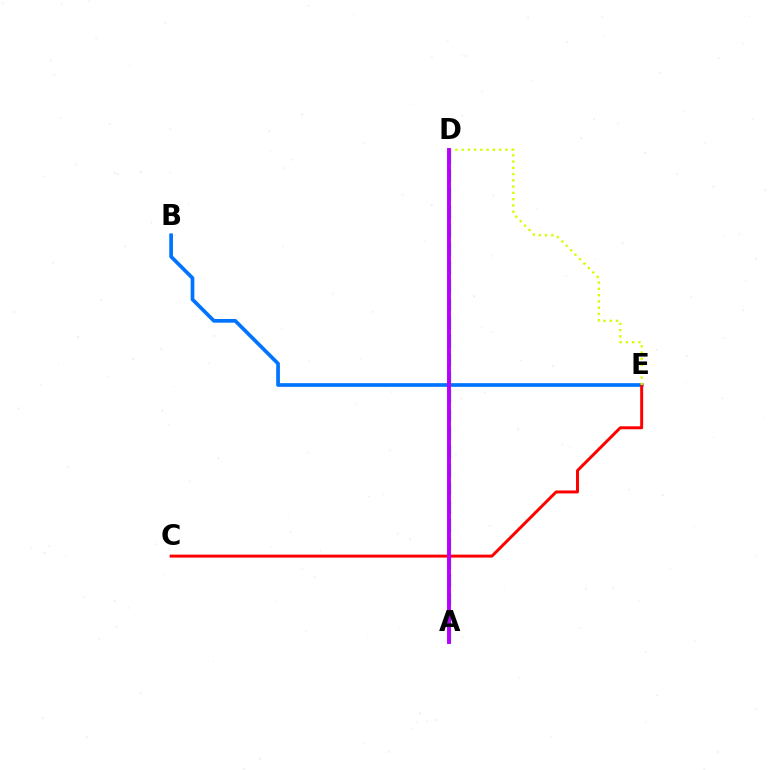{('B', 'E'): [{'color': '#0074ff', 'line_style': 'solid', 'thickness': 2.66}], ('A', 'D'): [{'color': '#00ff5c', 'line_style': 'dashed', 'thickness': 2.5}, {'color': '#b900ff', 'line_style': 'solid', 'thickness': 2.83}], ('C', 'E'): [{'color': '#ff0000', 'line_style': 'solid', 'thickness': 2.13}], ('D', 'E'): [{'color': '#d1ff00', 'line_style': 'dotted', 'thickness': 1.7}]}